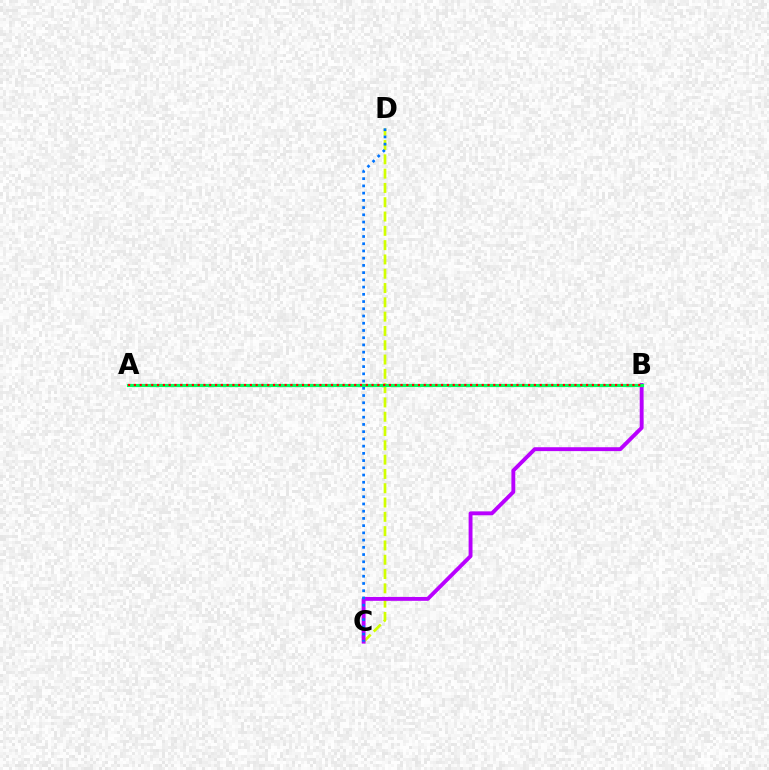{('C', 'D'): [{'color': '#d1ff00', 'line_style': 'dashed', 'thickness': 1.94}, {'color': '#0074ff', 'line_style': 'dotted', 'thickness': 1.96}], ('B', 'C'): [{'color': '#b900ff', 'line_style': 'solid', 'thickness': 2.79}], ('A', 'B'): [{'color': '#00ff5c', 'line_style': 'solid', 'thickness': 2.3}, {'color': '#ff0000', 'line_style': 'dotted', 'thickness': 1.58}]}